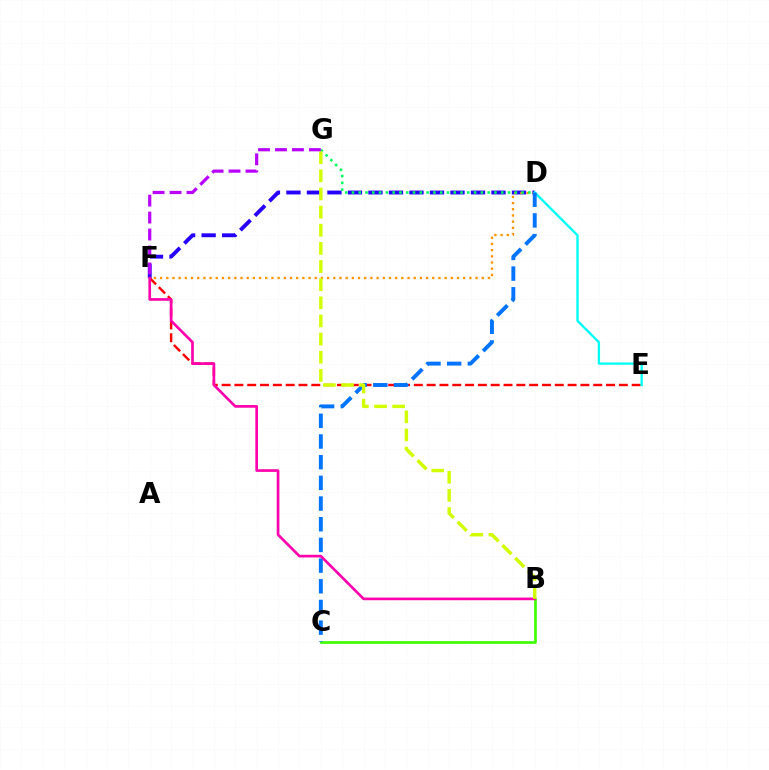{('D', 'F'): [{'color': '#2500ff', 'line_style': 'dashed', 'thickness': 2.79}, {'color': '#ff9400', 'line_style': 'dotted', 'thickness': 1.68}], ('E', 'F'): [{'color': '#ff0000', 'line_style': 'dashed', 'thickness': 1.74}], ('D', 'E'): [{'color': '#00fff6', 'line_style': 'solid', 'thickness': 1.69}], ('B', 'C'): [{'color': '#3dff00', 'line_style': 'solid', 'thickness': 1.93}], ('D', 'G'): [{'color': '#00ff5c', 'line_style': 'dotted', 'thickness': 1.84}], ('C', 'D'): [{'color': '#0074ff', 'line_style': 'dashed', 'thickness': 2.81}], ('B', 'F'): [{'color': '#ff00ac', 'line_style': 'solid', 'thickness': 1.93}], ('B', 'G'): [{'color': '#d1ff00', 'line_style': 'dashed', 'thickness': 2.46}], ('F', 'G'): [{'color': '#b900ff', 'line_style': 'dashed', 'thickness': 2.3}]}